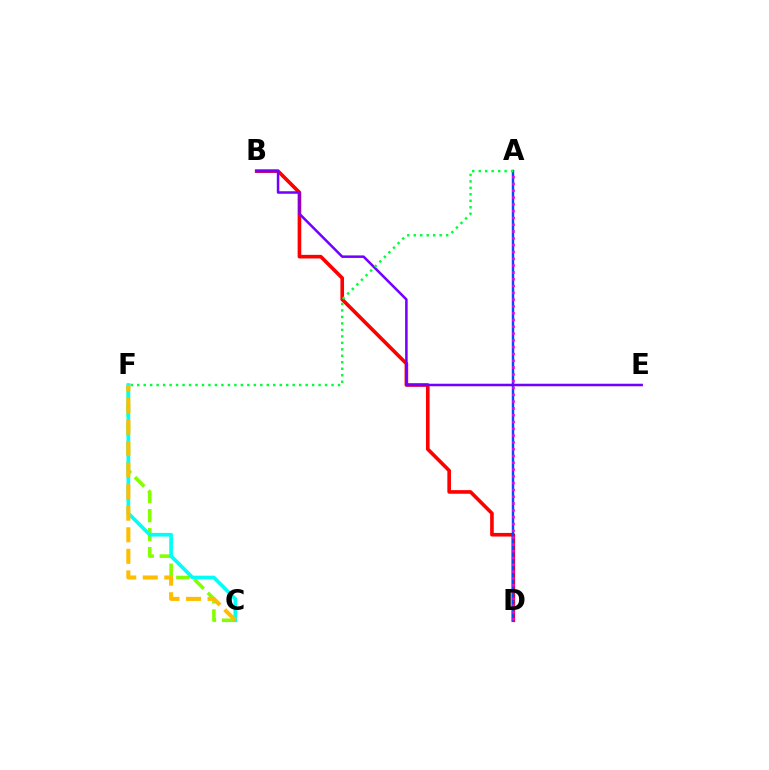{('B', 'D'): [{'color': '#ff0000', 'line_style': 'solid', 'thickness': 2.61}], ('C', 'F'): [{'color': '#84ff00', 'line_style': 'dashed', 'thickness': 2.58}, {'color': '#00fff6', 'line_style': 'solid', 'thickness': 2.64}, {'color': '#ffbd00', 'line_style': 'dashed', 'thickness': 2.93}], ('A', 'D'): [{'color': '#004bff', 'line_style': 'solid', 'thickness': 1.76}, {'color': '#ff00cf', 'line_style': 'dotted', 'thickness': 1.85}], ('B', 'E'): [{'color': '#7200ff', 'line_style': 'solid', 'thickness': 1.82}], ('A', 'F'): [{'color': '#00ff39', 'line_style': 'dotted', 'thickness': 1.76}]}